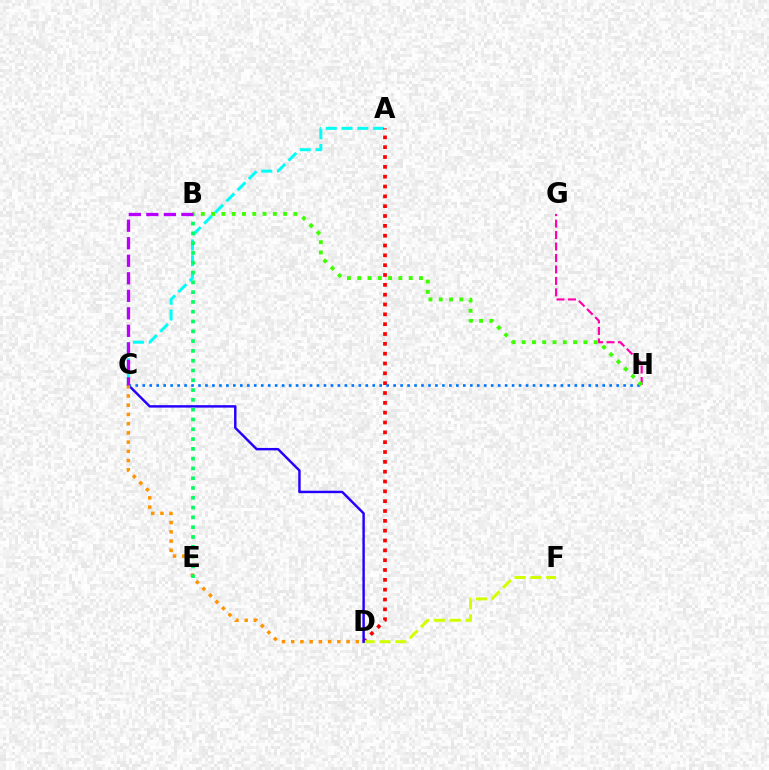{('A', 'C'): [{'color': '#00fff6', 'line_style': 'dashed', 'thickness': 2.14}], ('G', 'H'): [{'color': '#ff00ac', 'line_style': 'dashed', 'thickness': 1.56}], ('A', 'D'): [{'color': '#ff0000', 'line_style': 'dotted', 'thickness': 2.67}], ('D', 'F'): [{'color': '#d1ff00', 'line_style': 'dashed', 'thickness': 2.15}], ('C', 'D'): [{'color': '#2500ff', 'line_style': 'solid', 'thickness': 1.76}, {'color': '#ff9400', 'line_style': 'dotted', 'thickness': 2.51}], ('C', 'H'): [{'color': '#0074ff', 'line_style': 'dotted', 'thickness': 1.89}], ('B', 'E'): [{'color': '#00ff5c', 'line_style': 'dotted', 'thickness': 2.66}], ('B', 'H'): [{'color': '#3dff00', 'line_style': 'dotted', 'thickness': 2.8}], ('B', 'C'): [{'color': '#b900ff', 'line_style': 'dashed', 'thickness': 2.38}]}